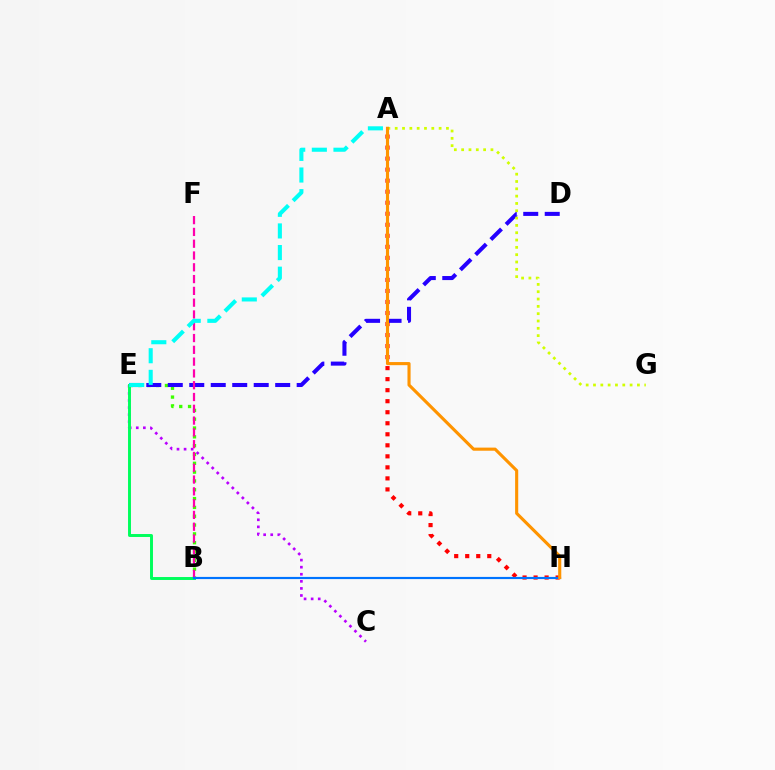{('A', 'H'): [{'color': '#ff0000', 'line_style': 'dotted', 'thickness': 3.0}, {'color': '#ff9400', 'line_style': 'solid', 'thickness': 2.24}], ('B', 'E'): [{'color': '#3dff00', 'line_style': 'dotted', 'thickness': 2.4}, {'color': '#00ff5c', 'line_style': 'solid', 'thickness': 2.12}], ('C', 'E'): [{'color': '#b900ff', 'line_style': 'dotted', 'thickness': 1.92}], ('D', 'E'): [{'color': '#2500ff', 'line_style': 'dashed', 'thickness': 2.92}], ('B', 'F'): [{'color': '#ff00ac', 'line_style': 'dashed', 'thickness': 1.6}], ('A', 'E'): [{'color': '#00fff6', 'line_style': 'dashed', 'thickness': 2.94}], ('B', 'H'): [{'color': '#0074ff', 'line_style': 'solid', 'thickness': 1.56}], ('A', 'G'): [{'color': '#d1ff00', 'line_style': 'dotted', 'thickness': 1.99}]}